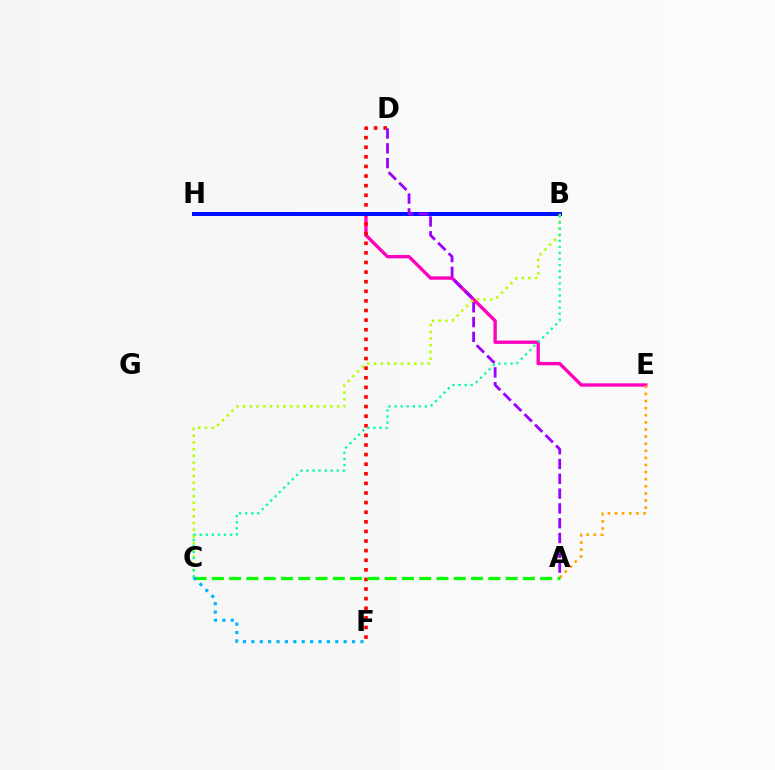{('E', 'H'): [{'color': '#ff00bd', 'line_style': 'solid', 'thickness': 2.41}], ('D', 'F'): [{'color': '#ff0000', 'line_style': 'dotted', 'thickness': 2.61}], ('B', 'H'): [{'color': '#0010ff', 'line_style': 'solid', 'thickness': 2.88}], ('B', 'C'): [{'color': '#b3ff00', 'line_style': 'dotted', 'thickness': 1.82}, {'color': '#00ff9d', 'line_style': 'dotted', 'thickness': 1.65}], ('A', 'D'): [{'color': '#9b00ff', 'line_style': 'dashed', 'thickness': 2.01}], ('A', 'C'): [{'color': '#08ff00', 'line_style': 'dashed', 'thickness': 2.35}], ('C', 'F'): [{'color': '#00b5ff', 'line_style': 'dotted', 'thickness': 2.28}], ('A', 'E'): [{'color': '#ffa500', 'line_style': 'dotted', 'thickness': 1.93}]}